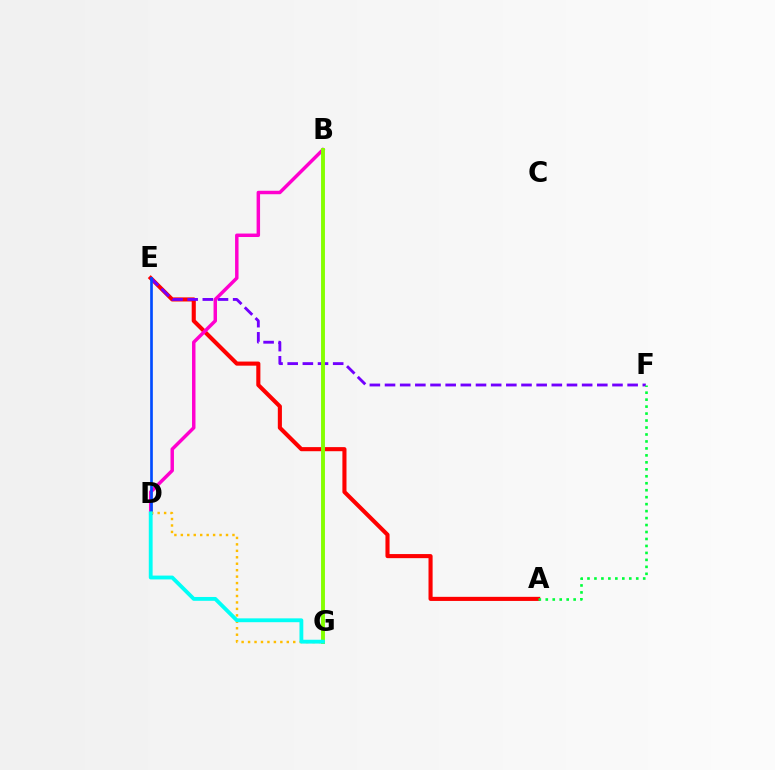{('A', 'E'): [{'color': '#ff0000', 'line_style': 'solid', 'thickness': 2.95}], ('E', 'F'): [{'color': '#7200ff', 'line_style': 'dashed', 'thickness': 2.06}], ('B', 'D'): [{'color': '#ff00cf', 'line_style': 'solid', 'thickness': 2.49}], ('A', 'F'): [{'color': '#00ff39', 'line_style': 'dotted', 'thickness': 1.89}], ('B', 'G'): [{'color': '#84ff00', 'line_style': 'solid', 'thickness': 2.81}], ('D', 'E'): [{'color': '#004bff', 'line_style': 'solid', 'thickness': 1.92}], ('D', 'G'): [{'color': '#ffbd00', 'line_style': 'dotted', 'thickness': 1.75}, {'color': '#00fff6', 'line_style': 'solid', 'thickness': 2.77}]}